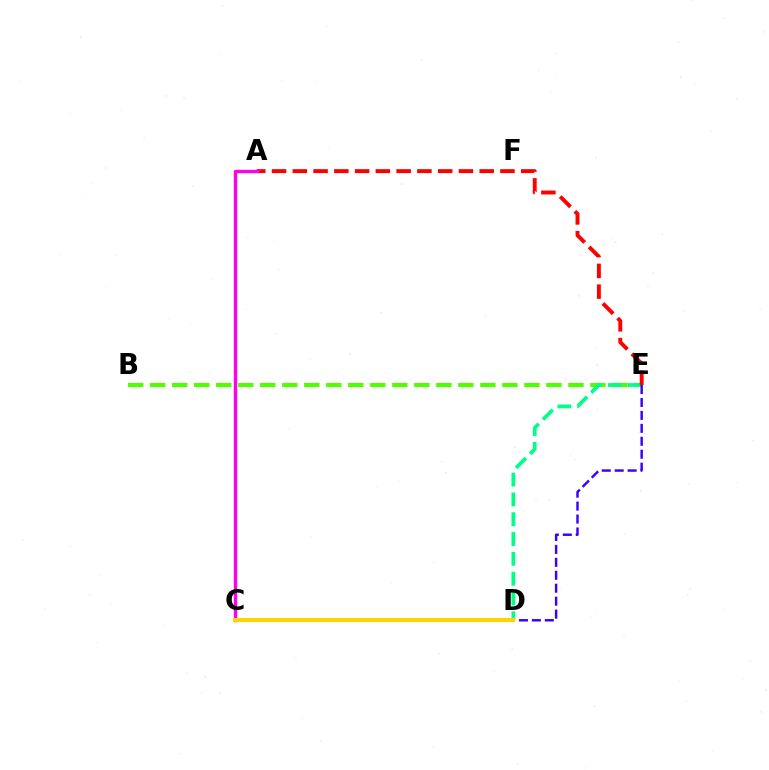{('B', 'E'): [{'color': '#4fff00', 'line_style': 'dashed', 'thickness': 2.99}], ('D', 'E'): [{'color': '#00ff86', 'line_style': 'dashed', 'thickness': 2.69}, {'color': '#3700ff', 'line_style': 'dashed', 'thickness': 1.76}], ('A', 'E'): [{'color': '#ff0000', 'line_style': 'dashed', 'thickness': 2.82}], ('A', 'C'): [{'color': '#ff00ed', 'line_style': 'solid', 'thickness': 2.43}], ('C', 'D'): [{'color': '#009eff', 'line_style': 'dotted', 'thickness': 1.75}, {'color': '#ffd500', 'line_style': 'solid', 'thickness': 2.93}]}